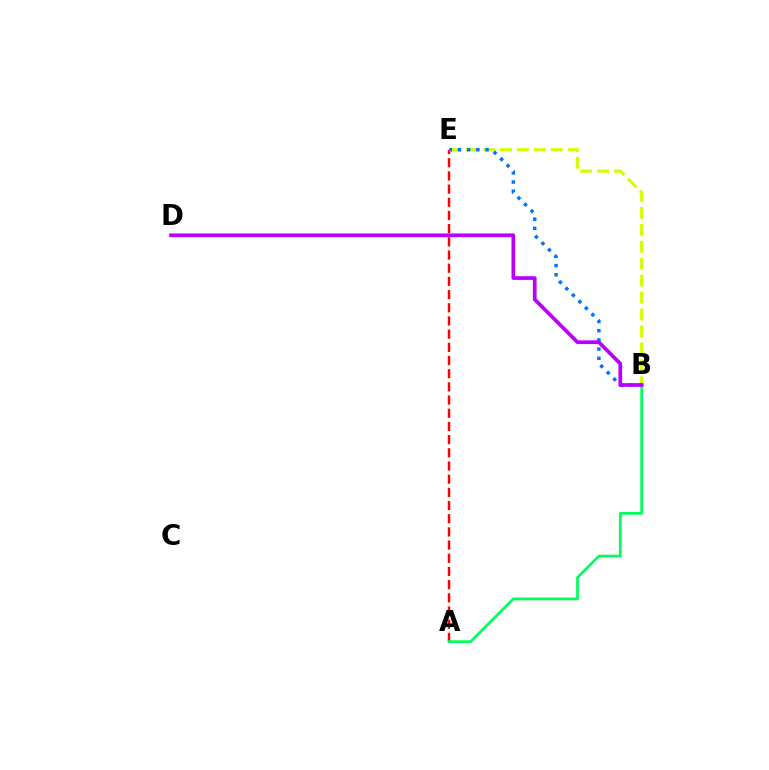{('A', 'E'): [{'color': '#ff0000', 'line_style': 'dashed', 'thickness': 1.79}], ('B', 'E'): [{'color': '#d1ff00', 'line_style': 'dashed', 'thickness': 2.3}, {'color': '#0074ff', 'line_style': 'dotted', 'thickness': 2.5}], ('A', 'B'): [{'color': '#00ff5c', 'line_style': 'solid', 'thickness': 1.96}], ('B', 'D'): [{'color': '#b900ff', 'line_style': 'solid', 'thickness': 2.67}]}